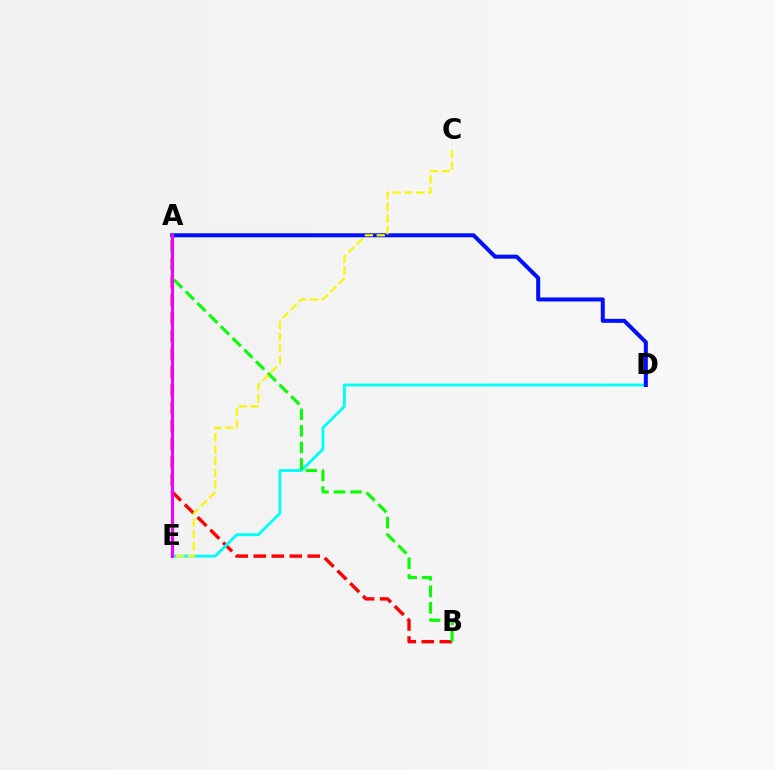{('A', 'B'): [{'color': '#ff0000', 'line_style': 'dashed', 'thickness': 2.44}, {'color': '#08ff00', 'line_style': 'dashed', 'thickness': 2.25}], ('D', 'E'): [{'color': '#00fff6', 'line_style': 'solid', 'thickness': 2.05}], ('A', 'D'): [{'color': '#0010ff', 'line_style': 'solid', 'thickness': 2.89}], ('C', 'E'): [{'color': '#fcf500', 'line_style': 'dashed', 'thickness': 1.6}], ('A', 'E'): [{'color': '#ee00ff', 'line_style': 'solid', 'thickness': 2.24}]}